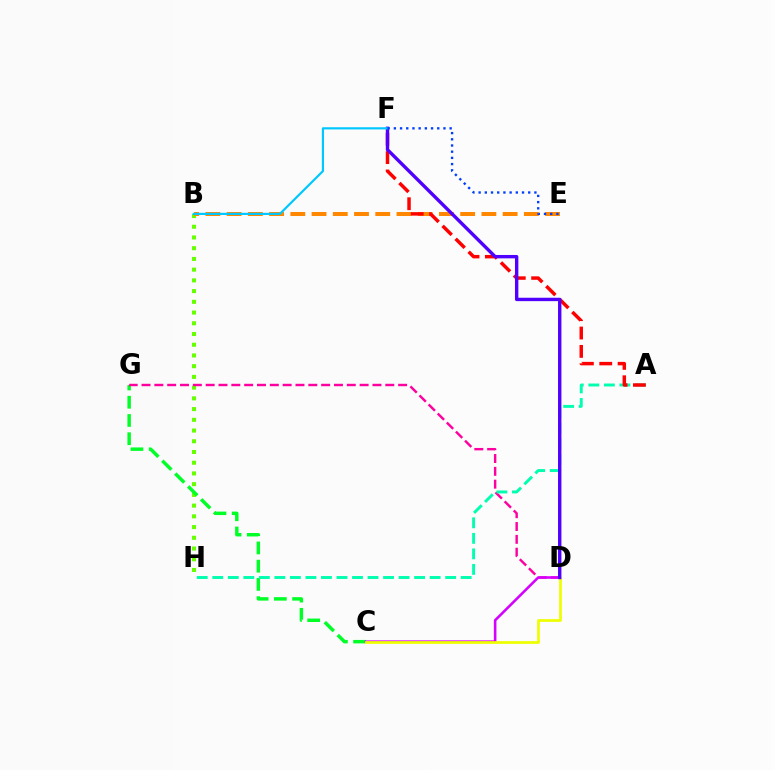{('B', 'H'): [{'color': '#66ff00', 'line_style': 'dotted', 'thickness': 2.91}], ('C', 'G'): [{'color': '#00ff27', 'line_style': 'dashed', 'thickness': 2.48}], ('B', 'E'): [{'color': '#ff8800', 'line_style': 'dashed', 'thickness': 2.88}], ('D', 'G'): [{'color': '#ff00a0', 'line_style': 'dashed', 'thickness': 1.74}], ('A', 'H'): [{'color': '#00ffaf', 'line_style': 'dashed', 'thickness': 2.11}], ('A', 'F'): [{'color': '#ff0000', 'line_style': 'dashed', 'thickness': 2.49}], ('C', 'D'): [{'color': '#d600ff', 'line_style': 'solid', 'thickness': 1.85}, {'color': '#eeff00', 'line_style': 'solid', 'thickness': 1.98}], ('D', 'F'): [{'color': '#4f00ff', 'line_style': 'solid', 'thickness': 2.44}], ('B', 'F'): [{'color': '#00c7ff', 'line_style': 'solid', 'thickness': 1.57}], ('E', 'F'): [{'color': '#003fff', 'line_style': 'dotted', 'thickness': 1.68}]}